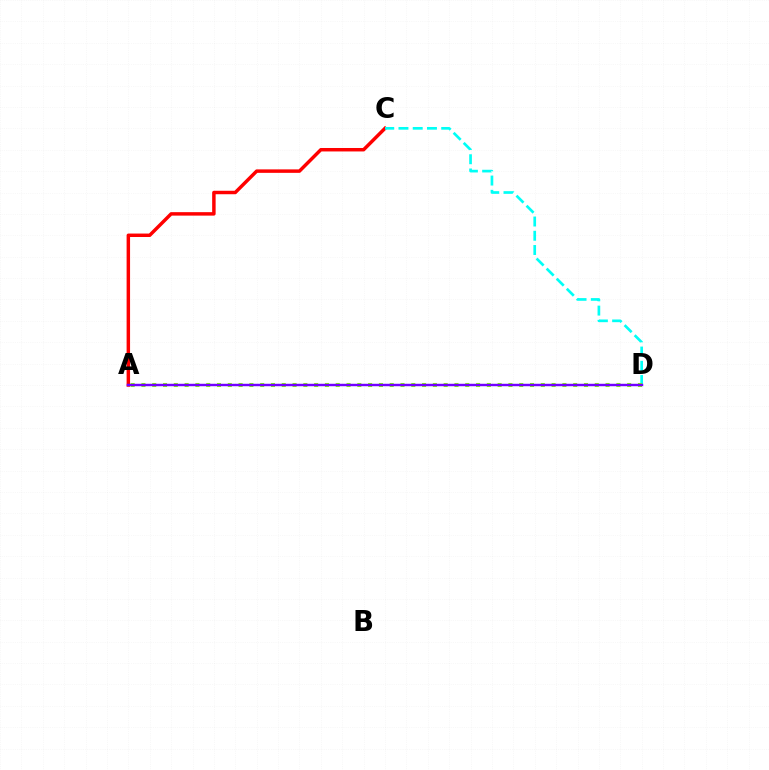{('A', 'C'): [{'color': '#ff0000', 'line_style': 'solid', 'thickness': 2.49}], ('C', 'D'): [{'color': '#00fff6', 'line_style': 'dashed', 'thickness': 1.93}], ('A', 'D'): [{'color': '#84ff00', 'line_style': 'dotted', 'thickness': 2.93}, {'color': '#7200ff', 'line_style': 'solid', 'thickness': 1.76}]}